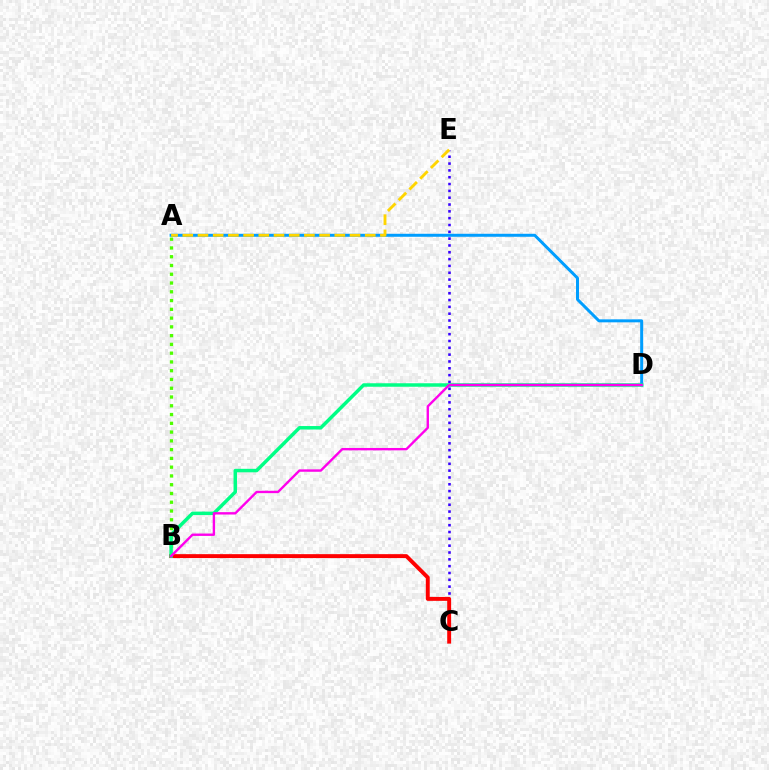{('A', 'B'): [{'color': '#4fff00', 'line_style': 'dotted', 'thickness': 2.38}], ('A', 'D'): [{'color': '#009eff', 'line_style': 'solid', 'thickness': 2.15}], ('C', 'E'): [{'color': '#3700ff', 'line_style': 'dotted', 'thickness': 1.85}], ('B', 'C'): [{'color': '#ff0000', 'line_style': 'solid', 'thickness': 2.82}], ('A', 'E'): [{'color': '#ffd500', 'line_style': 'dashed', 'thickness': 2.07}], ('B', 'D'): [{'color': '#00ff86', 'line_style': 'solid', 'thickness': 2.51}, {'color': '#ff00ed', 'line_style': 'solid', 'thickness': 1.71}]}